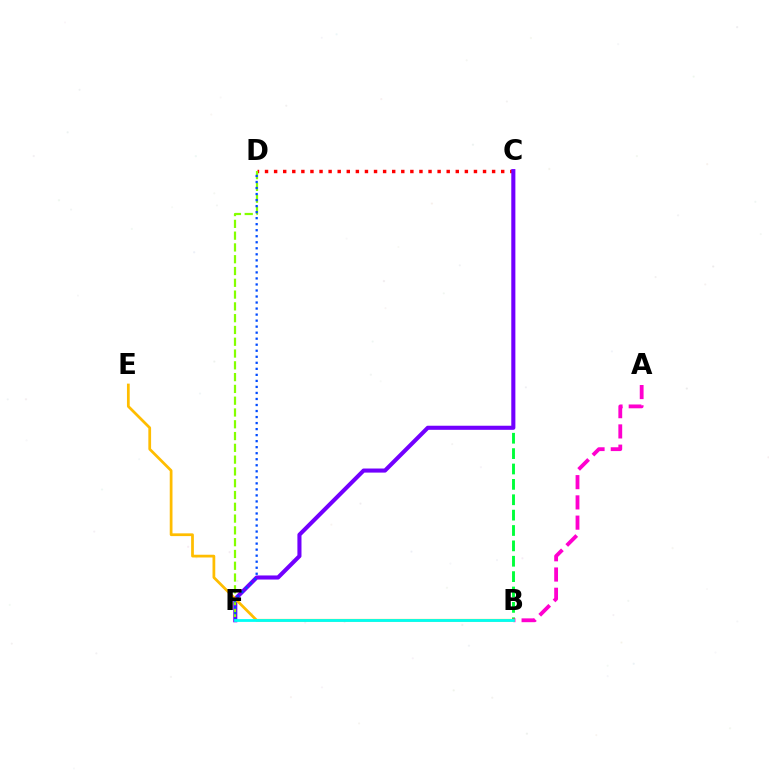{('C', 'D'): [{'color': '#ff0000', 'line_style': 'dotted', 'thickness': 2.47}], ('B', 'C'): [{'color': '#00ff39', 'line_style': 'dashed', 'thickness': 2.09}], ('C', 'F'): [{'color': '#7200ff', 'line_style': 'solid', 'thickness': 2.94}], ('D', 'F'): [{'color': '#84ff00', 'line_style': 'dashed', 'thickness': 1.6}, {'color': '#004bff', 'line_style': 'dotted', 'thickness': 1.64}], ('A', 'B'): [{'color': '#ff00cf', 'line_style': 'dashed', 'thickness': 2.75}], ('B', 'E'): [{'color': '#ffbd00', 'line_style': 'solid', 'thickness': 1.98}], ('B', 'F'): [{'color': '#00fff6', 'line_style': 'solid', 'thickness': 2.01}]}